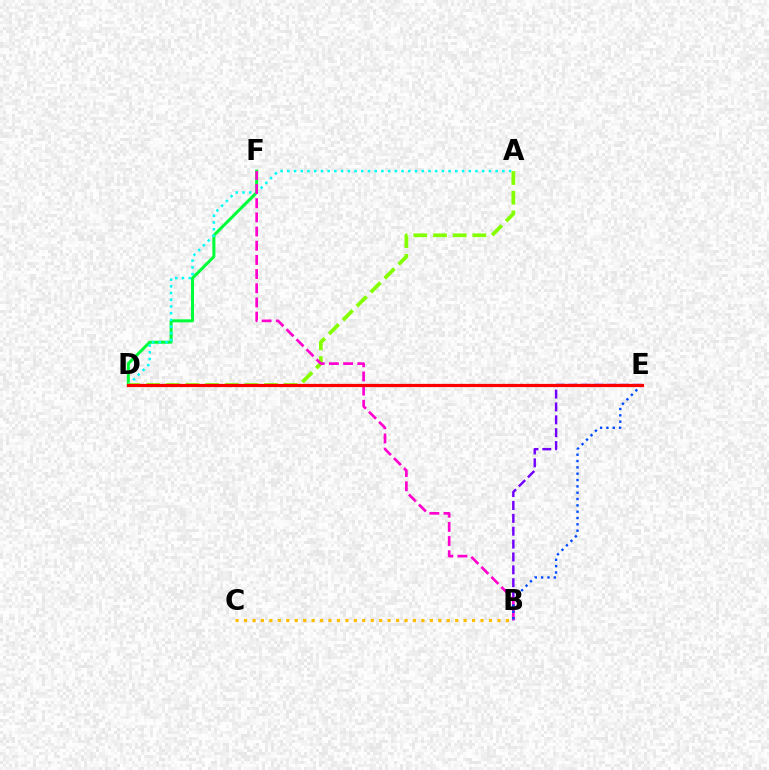{('B', 'C'): [{'color': '#ffbd00', 'line_style': 'dotted', 'thickness': 2.29}], ('B', 'E'): [{'color': '#7200ff', 'line_style': 'dashed', 'thickness': 1.75}, {'color': '#004bff', 'line_style': 'dotted', 'thickness': 1.72}], ('D', 'F'): [{'color': '#00ff39', 'line_style': 'solid', 'thickness': 2.18}], ('A', 'D'): [{'color': '#00fff6', 'line_style': 'dotted', 'thickness': 1.83}, {'color': '#84ff00', 'line_style': 'dashed', 'thickness': 2.67}], ('B', 'F'): [{'color': '#ff00cf', 'line_style': 'dashed', 'thickness': 1.93}], ('D', 'E'): [{'color': '#ff0000', 'line_style': 'solid', 'thickness': 2.32}]}